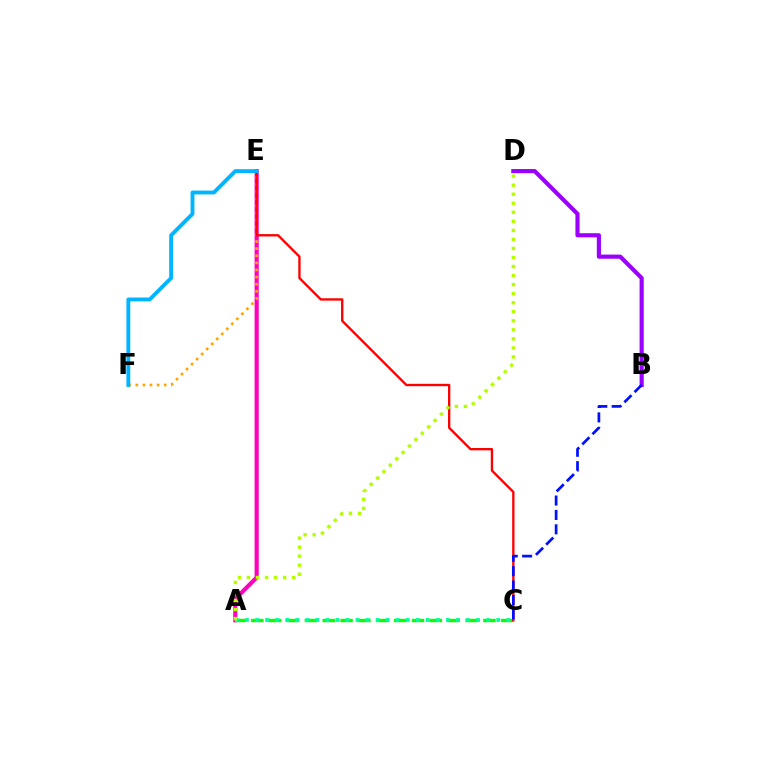{('A', 'E'): [{'color': '#ff00bd', 'line_style': 'solid', 'thickness': 2.98}], ('A', 'C'): [{'color': '#08ff00', 'line_style': 'dashed', 'thickness': 2.43}, {'color': '#00ff9d', 'line_style': 'dotted', 'thickness': 2.73}], ('E', 'F'): [{'color': '#ffa500', 'line_style': 'dotted', 'thickness': 1.93}, {'color': '#00b5ff', 'line_style': 'solid', 'thickness': 2.77}], ('B', 'D'): [{'color': '#9b00ff', 'line_style': 'solid', 'thickness': 2.98}], ('C', 'E'): [{'color': '#ff0000', 'line_style': 'solid', 'thickness': 1.69}], ('B', 'C'): [{'color': '#0010ff', 'line_style': 'dashed', 'thickness': 1.96}], ('A', 'D'): [{'color': '#b3ff00', 'line_style': 'dotted', 'thickness': 2.46}]}